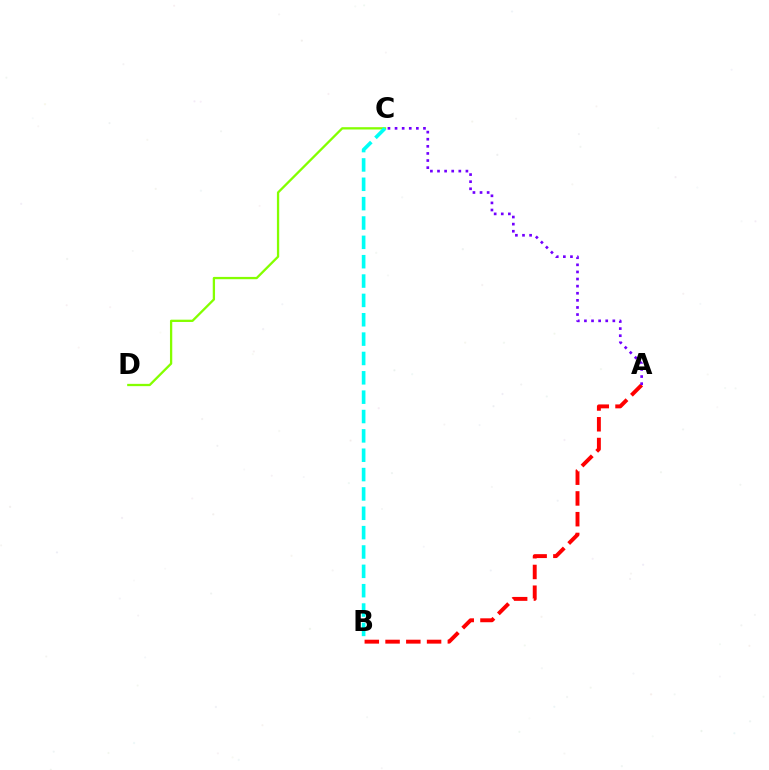{('C', 'D'): [{'color': '#84ff00', 'line_style': 'solid', 'thickness': 1.65}], ('A', 'B'): [{'color': '#ff0000', 'line_style': 'dashed', 'thickness': 2.82}], ('B', 'C'): [{'color': '#00fff6', 'line_style': 'dashed', 'thickness': 2.63}], ('A', 'C'): [{'color': '#7200ff', 'line_style': 'dotted', 'thickness': 1.93}]}